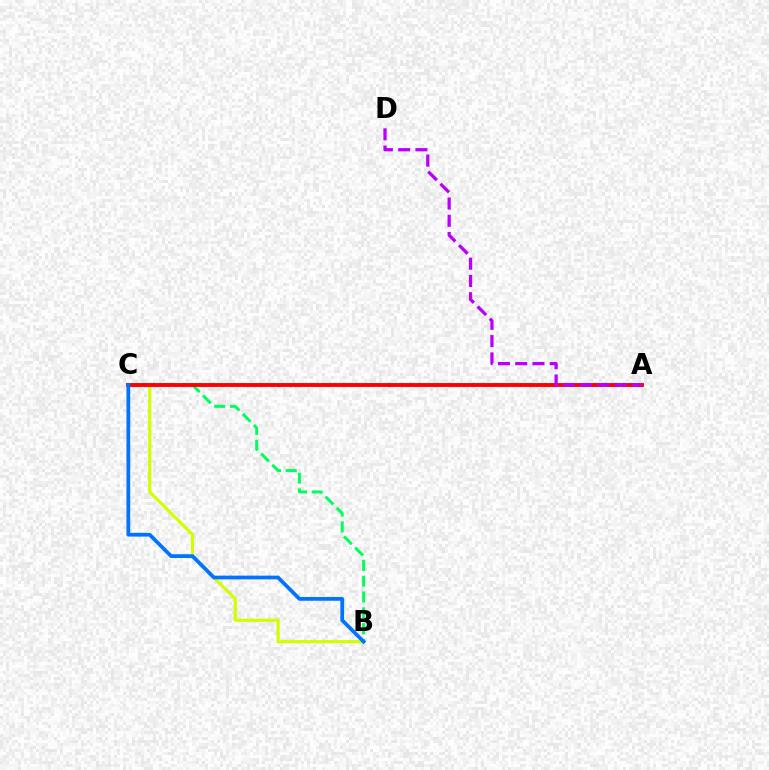{('B', 'C'): [{'color': '#d1ff00', 'line_style': 'solid', 'thickness': 2.27}, {'color': '#00ff5c', 'line_style': 'dashed', 'thickness': 2.15}, {'color': '#0074ff', 'line_style': 'solid', 'thickness': 2.7}], ('A', 'C'): [{'color': '#ff0000', 'line_style': 'solid', 'thickness': 2.8}], ('A', 'D'): [{'color': '#b900ff', 'line_style': 'dashed', 'thickness': 2.34}]}